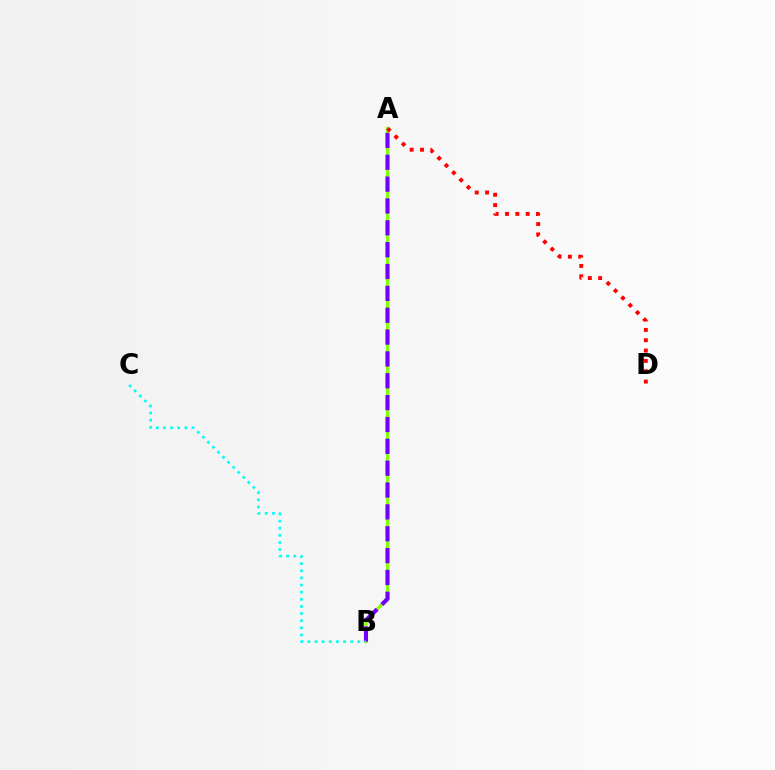{('A', 'B'): [{'color': '#84ff00', 'line_style': 'solid', 'thickness': 2.25}, {'color': '#7200ff', 'line_style': 'dashed', 'thickness': 2.97}], ('A', 'D'): [{'color': '#ff0000', 'line_style': 'dotted', 'thickness': 2.81}], ('B', 'C'): [{'color': '#00fff6', 'line_style': 'dotted', 'thickness': 1.94}]}